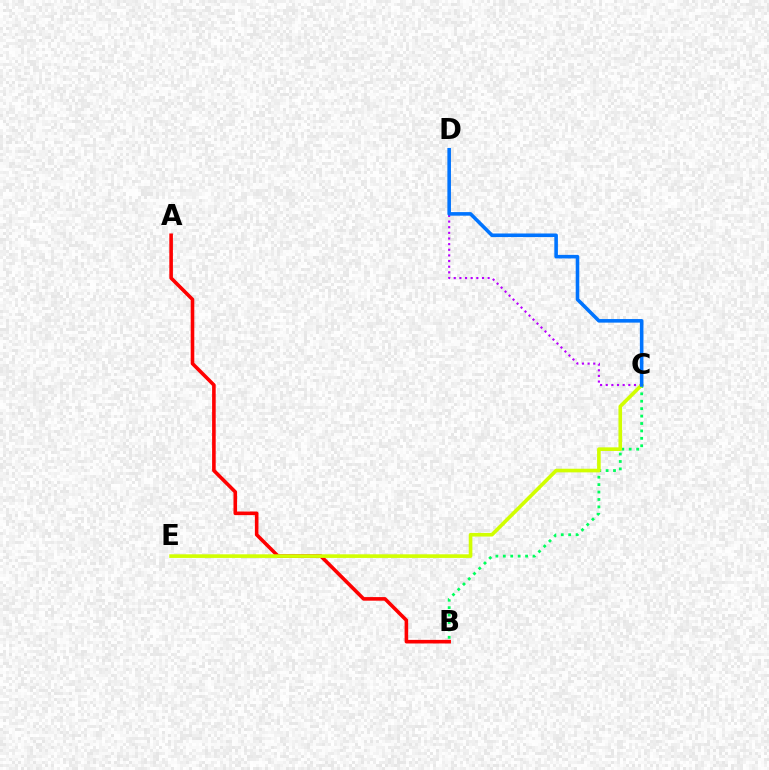{('C', 'D'): [{'color': '#b900ff', 'line_style': 'dotted', 'thickness': 1.53}, {'color': '#0074ff', 'line_style': 'solid', 'thickness': 2.57}], ('B', 'C'): [{'color': '#00ff5c', 'line_style': 'dotted', 'thickness': 2.02}], ('A', 'B'): [{'color': '#ff0000', 'line_style': 'solid', 'thickness': 2.59}], ('C', 'E'): [{'color': '#d1ff00', 'line_style': 'solid', 'thickness': 2.61}]}